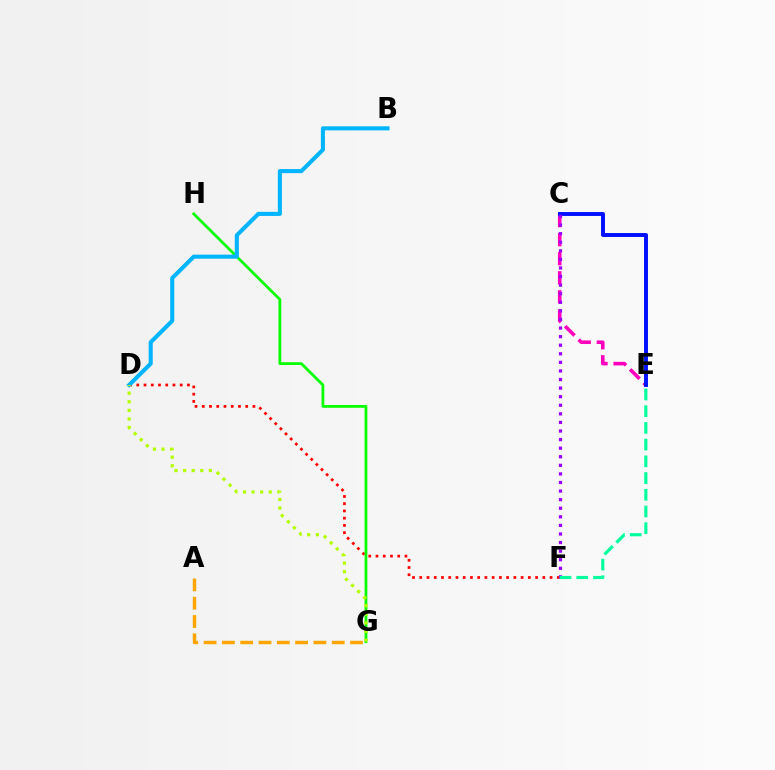{('D', 'F'): [{'color': '#ff0000', 'line_style': 'dotted', 'thickness': 1.97}], ('G', 'H'): [{'color': '#08ff00', 'line_style': 'solid', 'thickness': 2.01}], ('B', 'D'): [{'color': '#00b5ff', 'line_style': 'solid', 'thickness': 2.93}], ('C', 'E'): [{'color': '#ff00bd', 'line_style': 'dashed', 'thickness': 2.59}, {'color': '#0010ff', 'line_style': 'solid', 'thickness': 2.82}], ('C', 'F'): [{'color': '#9b00ff', 'line_style': 'dotted', 'thickness': 2.33}], ('E', 'F'): [{'color': '#00ff9d', 'line_style': 'dashed', 'thickness': 2.27}], ('D', 'G'): [{'color': '#b3ff00', 'line_style': 'dotted', 'thickness': 2.33}], ('A', 'G'): [{'color': '#ffa500', 'line_style': 'dashed', 'thickness': 2.49}]}